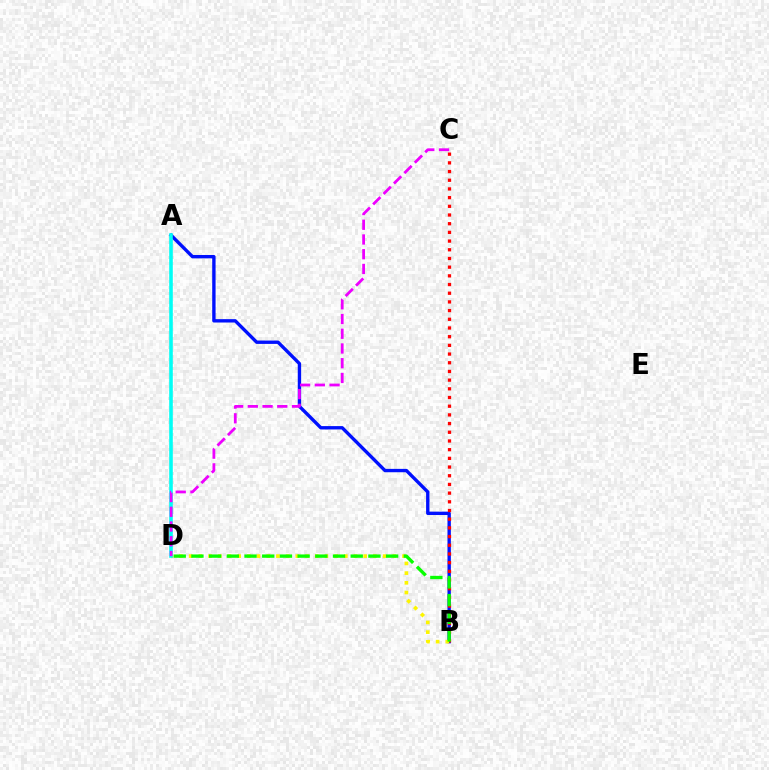{('A', 'B'): [{'color': '#0010ff', 'line_style': 'solid', 'thickness': 2.42}], ('B', 'C'): [{'color': '#ff0000', 'line_style': 'dotted', 'thickness': 2.36}], ('B', 'D'): [{'color': '#fcf500', 'line_style': 'dotted', 'thickness': 2.63}, {'color': '#08ff00', 'line_style': 'dashed', 'thickness': 2.4}], ('A', 'D'): [{'color': '#00fff6', 'line_style': 'solid', 'thickness': 2.58}], ('C', 'D'): [{'color': '#ee00ff', 'line_style': 'dashed', 'thickness': 2.0}]}